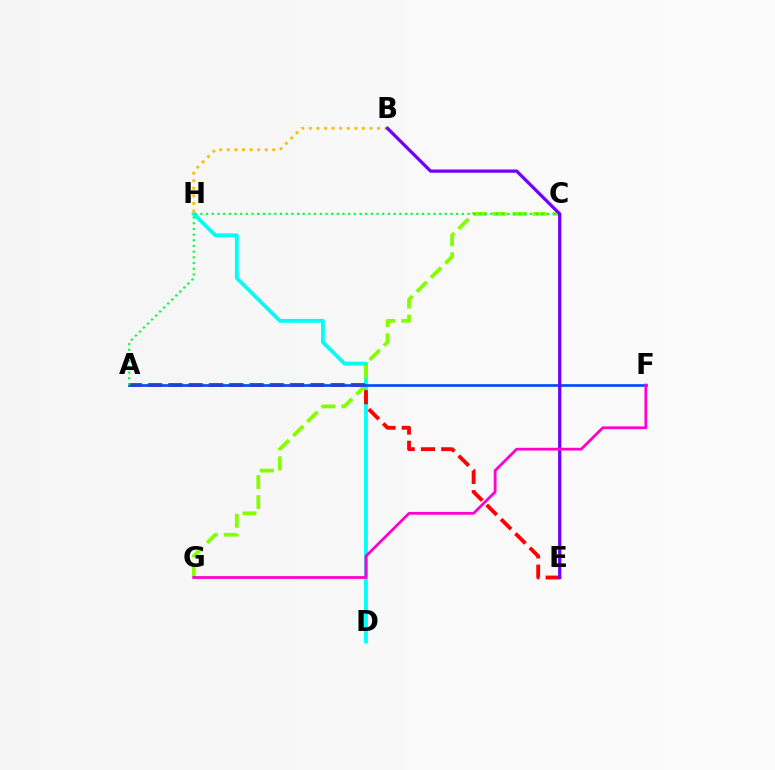{('D', 'H'): [{'color': '#00fff6', 'line_style': 'solid', 'thickness': 2.75}], ('C', 'G'): [{'color': '#84ff00', 'line_style': 'dashed', 'thickness': 2.73}], ('B', 'H'): [{'color': '#ffbd00', 'line_style': 'dotted', 'thickness': 2.06}], ('A', 'E'): [{'color': '#ff0000', 'line_style': 'dashed', 'thickness': 2.75}], ('A', 'F'): [{'color': '#004bff', 'line_style': 'solid', 'thickness': 1.92}], ('A', 'C'): [{'color': '#00ff39', 'line_style': 'dotted', 'thickness': 1.54}], ('B', 'E'): [{'color': '#7200ff', 'line_style': 'solid', 'thickness': 2.34}], ('F', 'G'): [{'color': '#ff00cf', 'line_style': 'solid', 'thickness': 2.0}]}